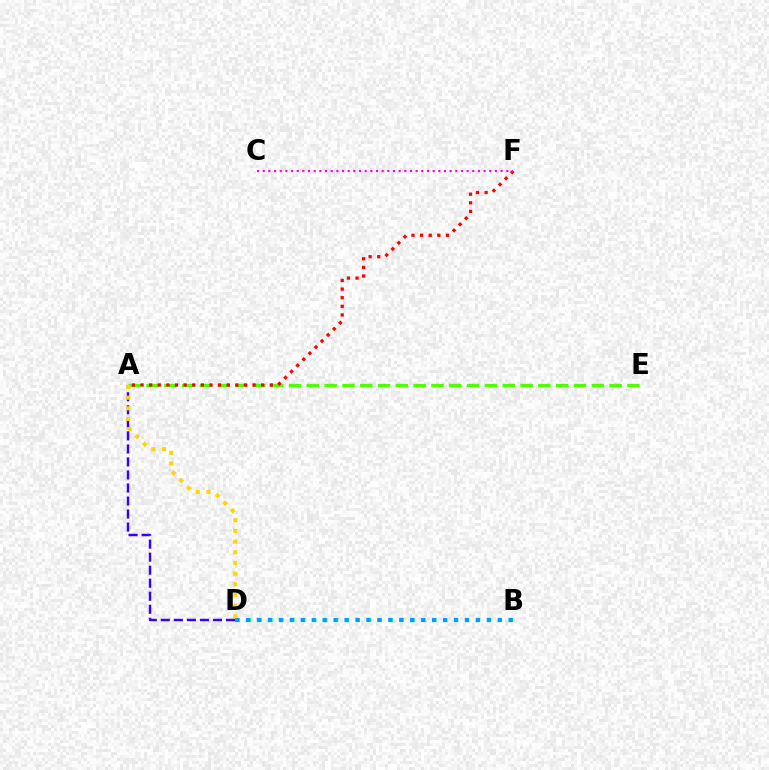{('B', 'D'): [{'color': '#00ff86', 'line_style': 'dotted', 'thickness': 2.97}, {'color': '#009eff', 'line_style': 'dotted', 'thickness': 2.97}], ('A', 'D'): [{'color': '#3700ff', 'line_style': 'dashed', 'thickness': 1.77}, {'color': '#ffd500', 'line_style': 'dotted', 'thickness': 2.9}], ('A', 'E'): [{'color': '#4fff00', 'line_style': 'dashed', 'thickness': 2.42}], ('A', 'F'): [{'color': '#ff0000', 'line_style': 'dotted', 'thickness': 2.34}], ('C', 'F'): [{'color': '#ff00ed', 'line_style': 'dotted', 'thickness': 1.54}]}